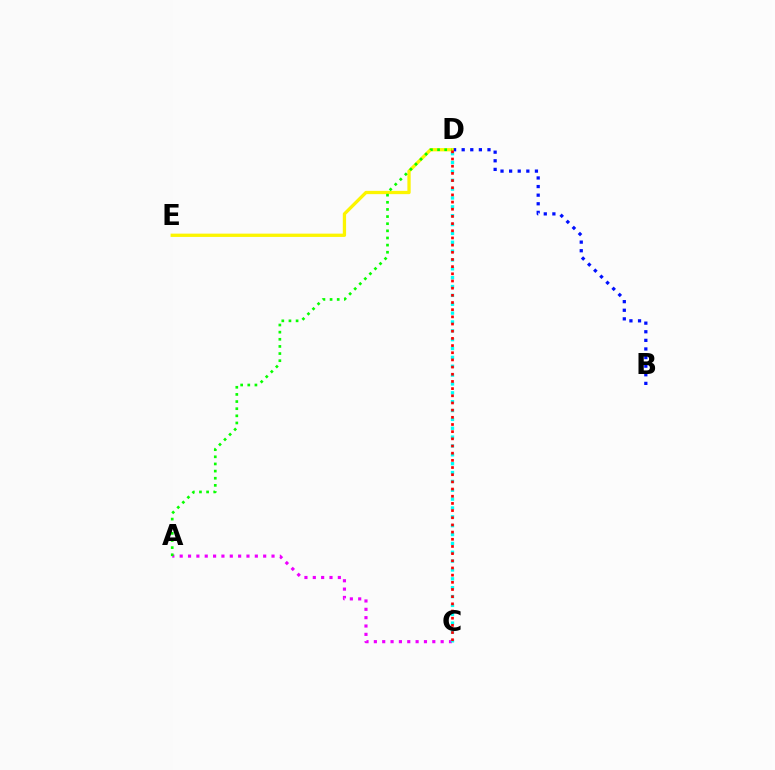{('B', 'D'): [{'color': '#0010ff', 'line_style': 'dotted', 'thickness': 2.34}], ('D', 'E'): [{'color': '#fcf500', 'line_style': 'solid', 'thickness': 2.37}], ('A', 'C'): [{'color': '#ee00ff', 'line_style': 'dotted', 'thickness': 2.27}], ('A', 'D'): [{'color': '#08ff00', 'line_style': 'dotted', 'thickness': 1.94}], ('C', 'D'): [{'color': '#00fff6', 'line_style': 'dotted', 'thickness': 2.41}, {'color': '#ff0000', 'line_style': 'dotted', 'thickness': 1.95}]}